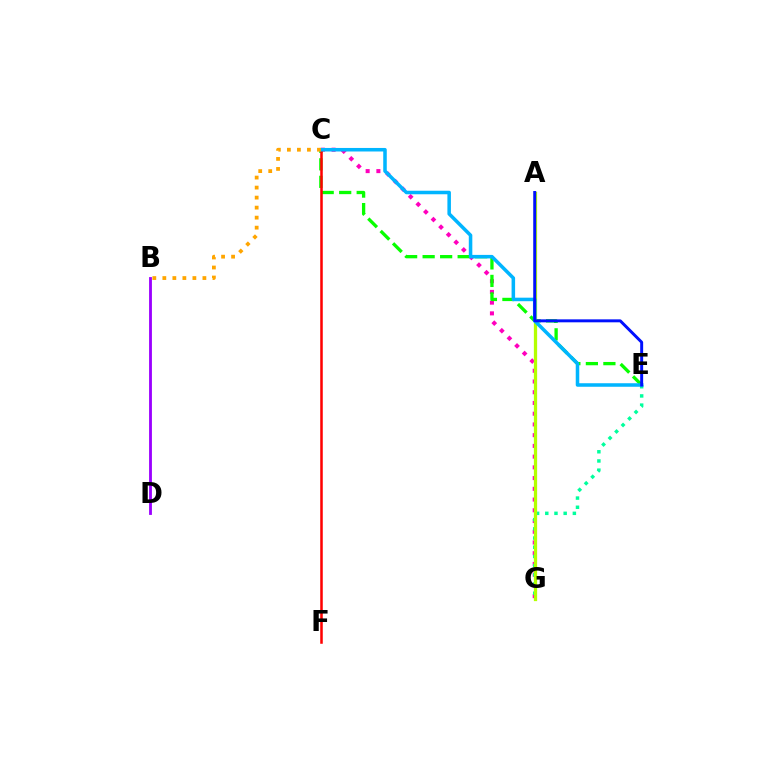{('C', 'G'): [{'color': '#ff00bd', 'line_style': 'dotted', 'thickness': 2.92}], ('C', 'E'): [{'color': '#08ff00', 'line_style': 'dashed', 'thickness': 2.38}, {'color': '#00b5ff', 'line_style': 'solid', 'thickness': 2.54}], ('C', 'F'): [{'color': '#ff0000', 'line_style': 'solid', 'thickness': 1.83}], ('E', 'G'): [{'color': '#00ff9d', 'line_style': 'dotted', 'thickness': 2.5}], ('A', 'G'): [{'color': '#b3ff00', 'line_style': 'solid', 'thickness': 2.35}], ('A', 'E'): [{'color': '#0010ff', 'line_style': 'solid', 'thickness': 2.13}], ('B', 'C'): [{'color': '#ffa500', 'line_style': 'dotted', 'thickness': 2.72}], ('B', 'D'): [{'color': '#9b00ff', 'line_style': 'solid', 'thickness': 2.03}]}